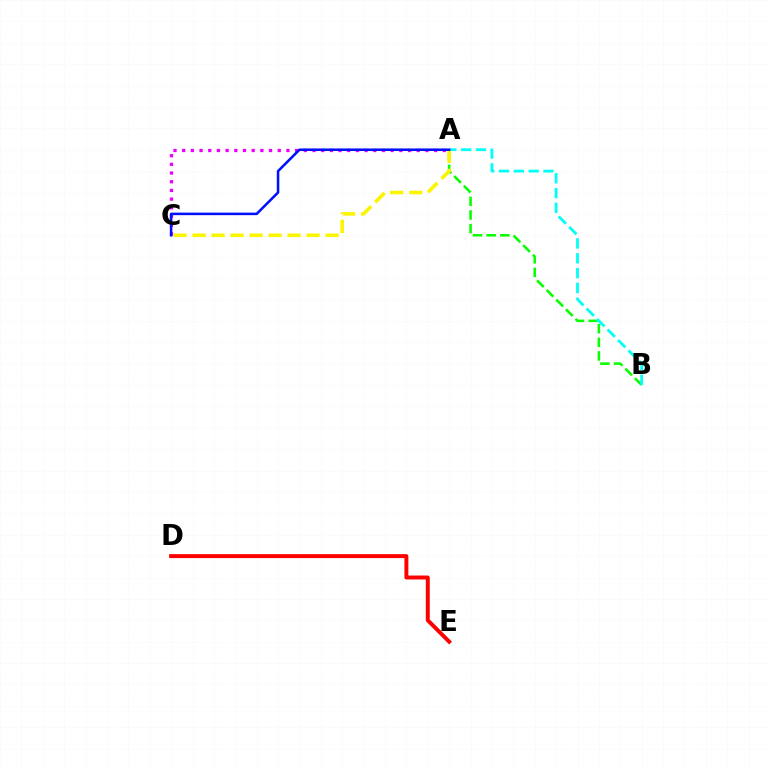{('A', 'C'): [{'color': '#ee00ff', 'line_style': 'dotted', 'thickness': 2.36}, {'color': '#fcf500', 'line_style': 'dashed', 'thickness': 2.58}, {'color': '#0010ff', 'line_style': 'solid', 'thickness': 1.83}], ('A', 'B'): [{'color': '#08ff00', 'line_style': 'dashed', 'thickness': 1.85}, {'color': '#00fff6', 'line_style': 'dashed', 'thickness': 2.01}], ('D', 'E'): [{'color': '#ff0000', 'line_style': 'solid', 'thickness': 2.84}]}